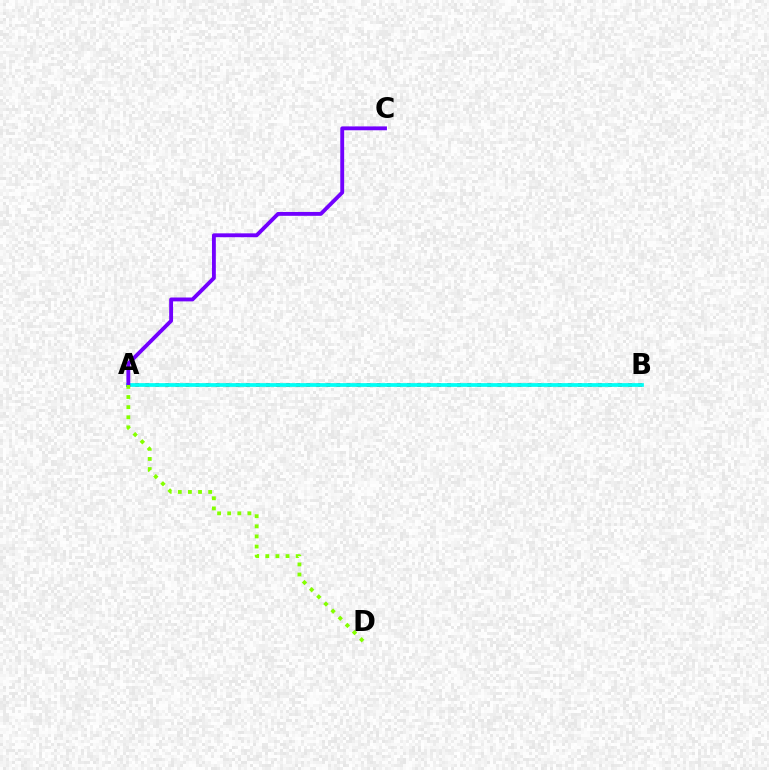{('A', 'B'): [{'color': '#ff0000', 'line_style': 'dotted', 'thickness': 2.73}, {'color': '#00fff6', 'line_style': 'solid', 'thickness': 2.69}], ('A', 'C'): [{'color': '#7200ff', 'line_style': 'solid', 'thickness': 2.78}], ('A', 'D'): [{'color': '#84ff00', 'line_style': 'dotted', 'thickness': 2.75}]}